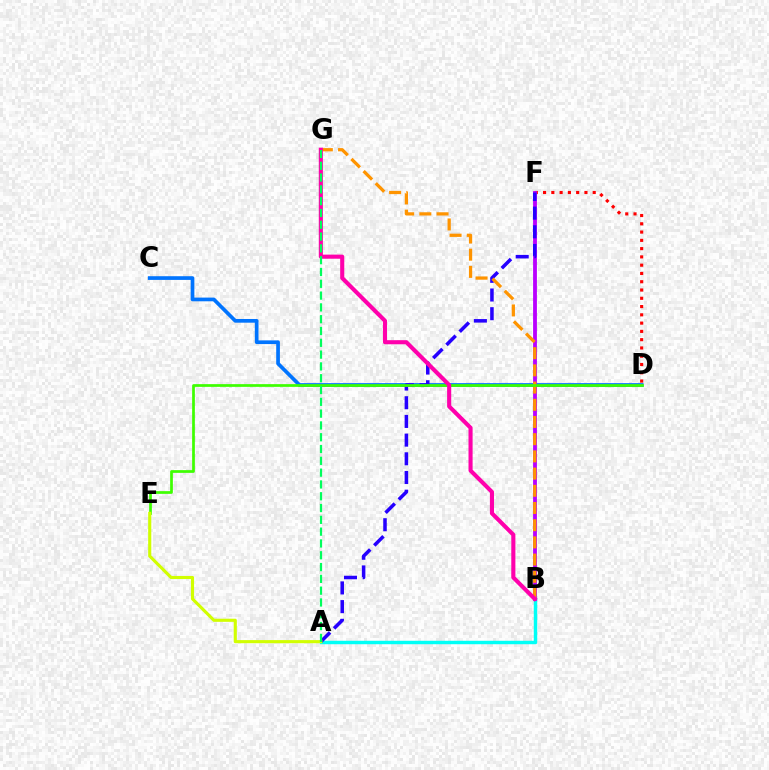{('C', 'D'): [{'color': '#0074ff', 'line_style': 'solid', 'thickness': 2.66}], ('A', 'B'): [{'color': '#00fff6', 'line_style': 'solid', 'thickness': 2.47}], ('D', 'F'): [{'color': '#ff0000', 'line_style': 'dotted', 'thickness': 2.25}], ('B', 'F'): [{'color': '#b900ff', 'line_style': 'solid', 'thickness': 2.75}], ('A', 'F'): [{'color': '#2500ff', 'line_style': 'dashed', 'thickness': 2.54}], ('B', 'G'): [{'color': '#ff9400', 'line_style': 'dashed', 'thickness': 2.34}, {'color': '#ff00ac', 'line_style': 'solid', 'thickness': 2.95}], ('D', 'E'): [{'color': '#3dff00', 'line_style': 'solid', 'thickness': 1.96}], ('A', 'E'): [{'color': '#d1ff00', 'line_style': 'solid', 'thickness': 2.24}], ('A', 'G'): [{'color': '#00ff5c', 'line_style': 'dashed', 'thickness': 1.6}]}